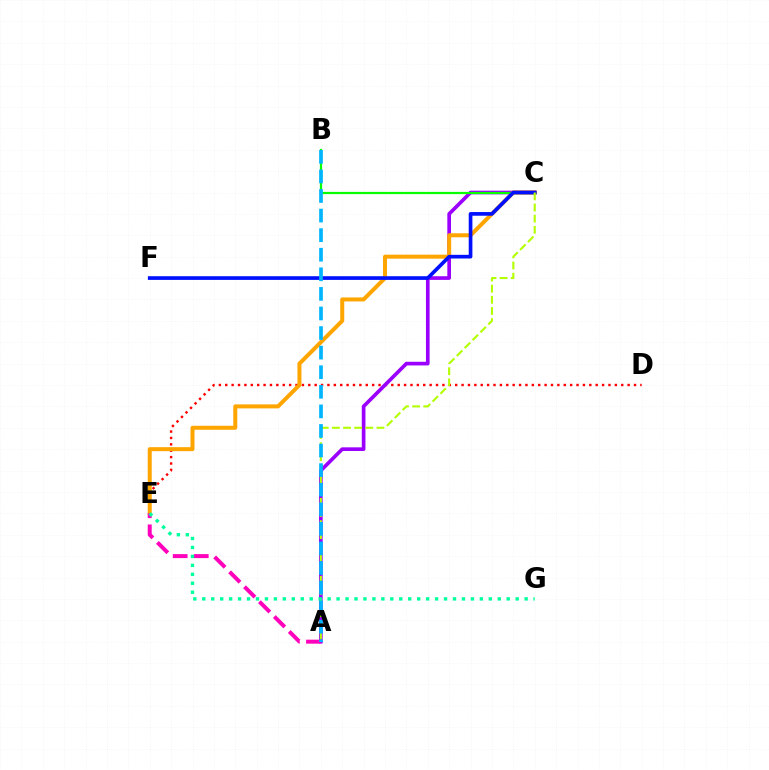{('D', 'E'): [{'color': '#ff0000', 'line_style': 'dotted', 'thickness': 1.74}], ('A', 'C'): [{'color': '#9b00ff', 'line_style': 'solid', 'thickness': 2.64}, {'color': '#b3ff00', 'line_style': 'dashed', 'thickness': 1.51}], ('C', 'E'): [{'color': '#ffa500', 'line_style': 'solid', 'thickness': 2.88}], ('B', 'C'): [{'color': '#08ff00', 'line_style': 'solid', 'thickness': 1.6}], ('C', 'F'): [{'color': '#0010ff', 'line_style': 'solid', 'thickness': 2.65}], ('A', 'E'): [{'color': '#ff00bd', 'line_style': 'dashed', 'thickness': 2.87}], ('A', 'B'): [{'color': '#00b5ff', 'line_style': 'dashed', 'thickness': 2.66}], ('E', 'G'): [{'color': '#00ff9d', 'line_style': 'dotted', 'thickness': 2.43}]}